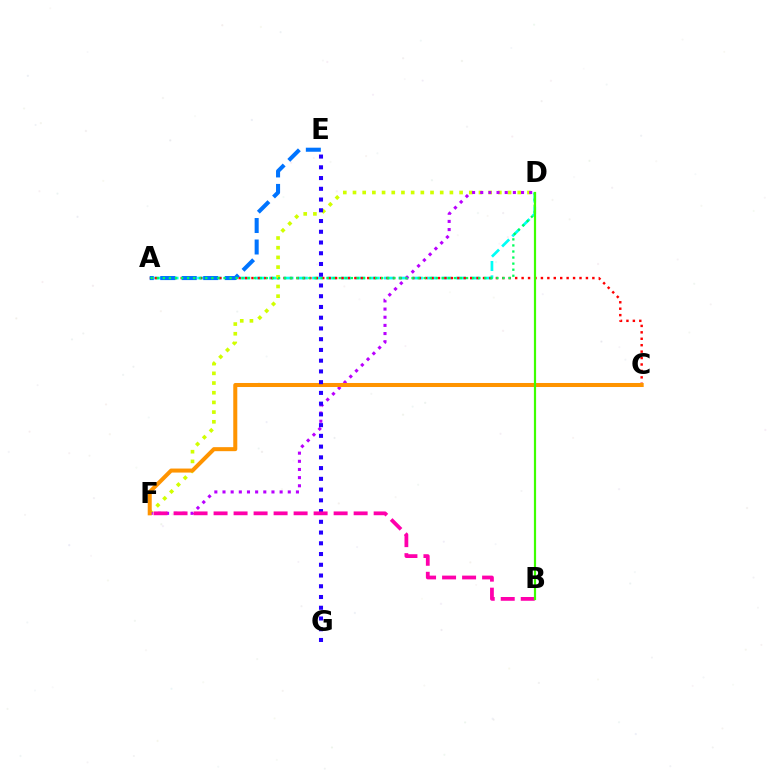{('A', 'D'): [{'color': '#00fff6', 'line_style': 'dashed', 'thickness': 1.95}, {'color': '#00ff5c', 'line_style': 'dotted', 'thickness': 1.65}], ('A', 'C'): [{'color': '#ff0000', 'line_style': 'dotted', 'thickness': 1.75}], ('A', 'E'): [{'color': '#0074ff', 'line_style': 'dashed', 'thickness': 2.92}], ('D', 'F'): [{'color': '#d1ff00', 'line_style': 'dotted', 'thickness': 2.63}, {'color': '#b900ff', 'line_style': 'dotted', 'thickness': 2.22}], ('C', 'F'): [{'color': '#ff9400', 'line_style': 'solid', 'thickness': 2.89}], ('E', 'G'): [{'color': '#2500ff', 'line_style': 'dotted', 'thickness': 2.92}], ('B', 'F'): [{'color': '#ff00ac', 'line_style': 'dashed', 'thickness': 2.72}], ('B', 'D'): [{'color': '#3dff00', 'line_style': 'solid', 'thickness': 1.59}]}